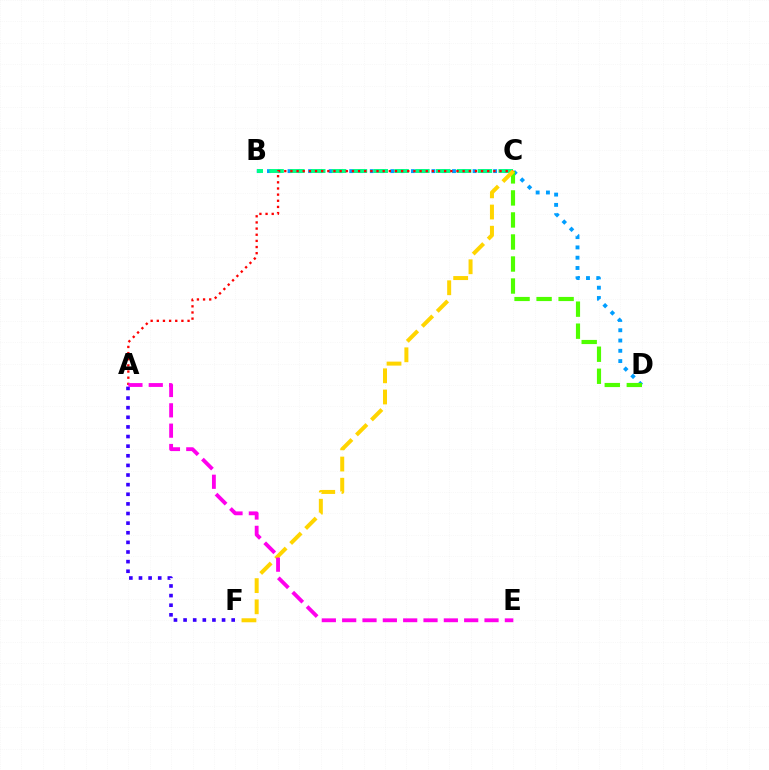{('B', 'D'): [{'color': '#009eff', 'line_style': 'dotted', 'thickness': 2.79}], ('C', 'D'): [{'color': '#4fff00', 'line_style': 'dashed', 'thickness': 2.99}], ('B', 'C'): [{'color': '#00ff86', 'line_style': 'dashed', 'thickness': 2.83}], ('A', 'F'): [{'color': '#3700ff', 'line_style': 'dotted', 'thickness': 2.61}], ('A', 'C'): [{'color': '#ff0000', 'line_style': 'dotted', 'thickness': 1.67}], ('C', 'F'): [{'color': '#ffd500', 'line_style': 'dashed', 'thickness': 2.88}], ('A', 'E'): [{'color': '#ff00ed', 'line_style': 'dashed', 'thickness': 2.76}]}